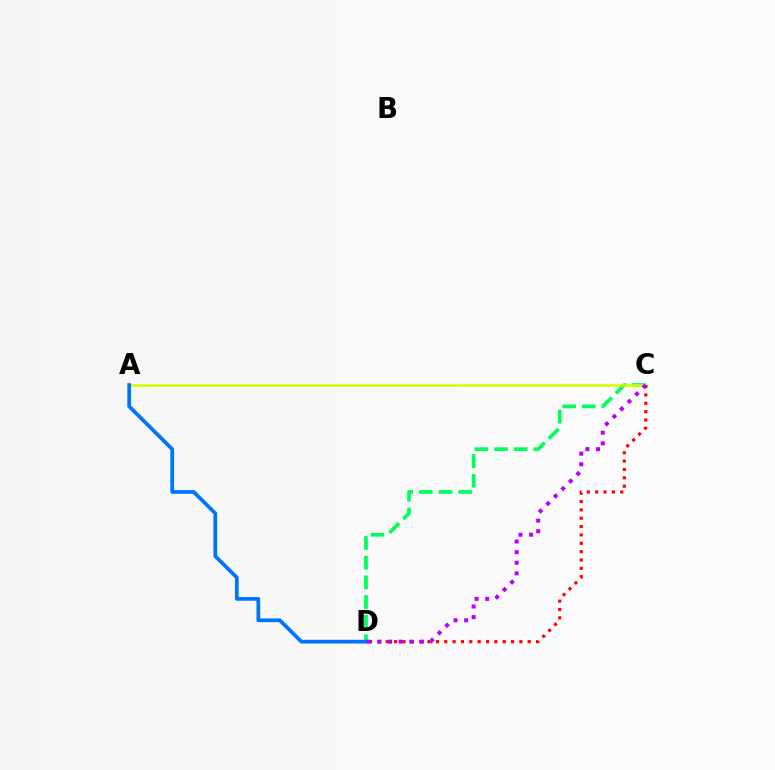{('C', 'D'): [{'color': '#00ff5c', 'line_style': 'dashed', 'thickness': 2.67}, {'color': '#ff0000', 'line_style': 'dotted', 'thickness': 2.27}, {'color': '#b900ff', 'line_style': 'dotted', 'thickness': 2.88}], ('A', 'C'): [{'color': '#d1ff00', 'line_style': 'solid', 'thickness': 1.86}], ('A', 'D'): [{'color': '#0074ff', 'line_style': 'solid', 'thickness': 2.69}]}